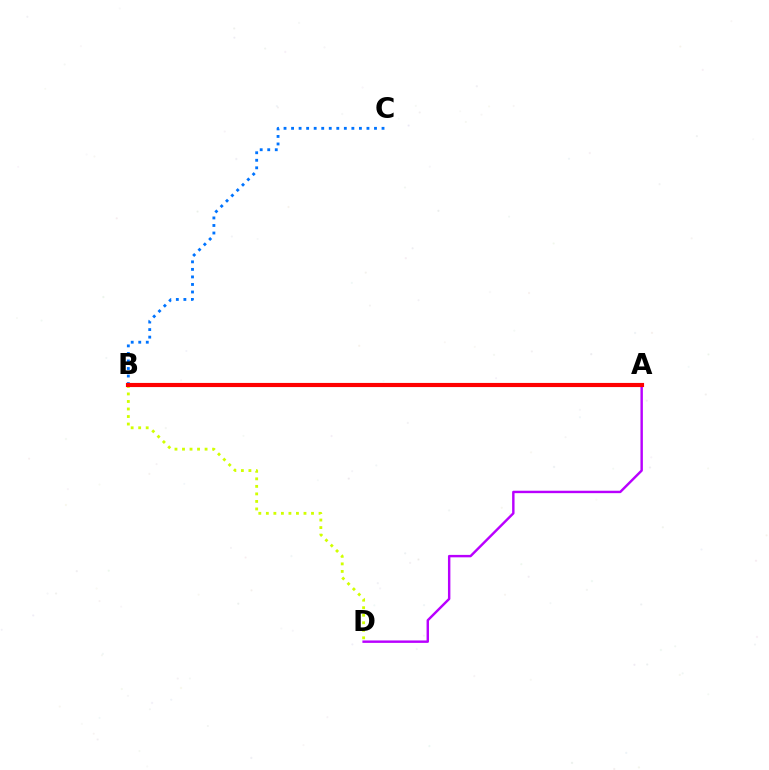{('A', 'D'): [{'color': '#b900ff', 'line_style': 'solid', 'thickness': 1.74}], ('B', 'C'): [{'color': '#0074ff', 'line_style': 'dotted', 'thickness': 2.05}], ('B', 'D'): [{'color': '#d1ff00', 'line_style': 'dotted', 'thickness': 2.05}], ('A', 'B'): [{'color': '#00ff5c', 'line_style': 'dashed', 'thickness': 1.51}, {'color': '#ff0000', 'line_style': 'solid', 'thickness': 2.98}]}